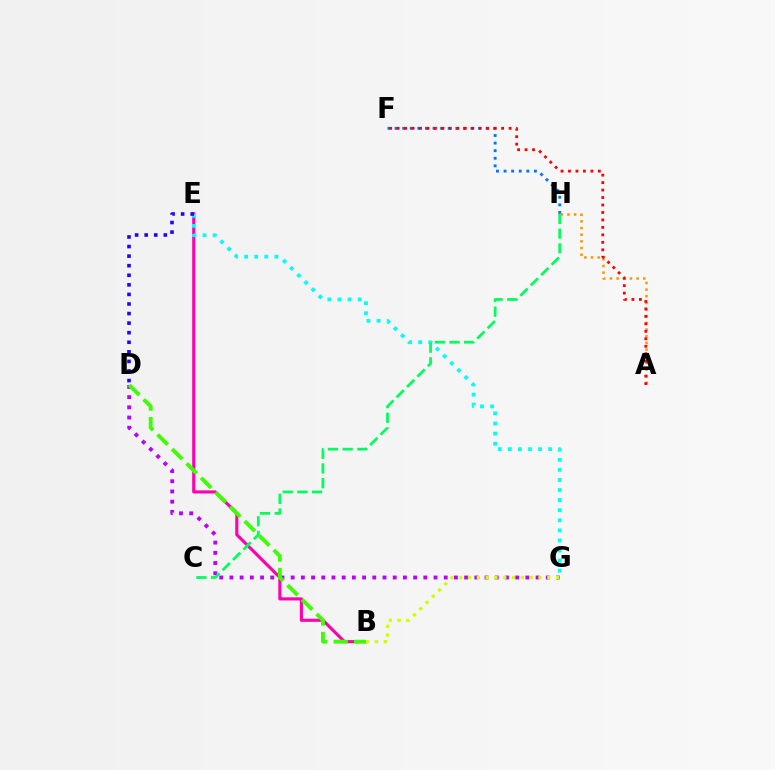{('F', 'H'): [{'color': '#0074ff', 'line_style': 'dotted', 'thickness': 2.06}], ('A', 'H'): [{'color': '#ff9400', 'line_style': 'dotted', 'thickness': 1.81}], ('B', 'E'): [{'color': '#ff00ac', 'line_style': 'solid', 'thickness': 2.24}], ('E', 'G'): [{'color': '#00fff6', 'line_style': 'dotted', 'thickness': 2.74}], ('A', 'F'): [{'color': '#ff0000', 'line_style': 'dotted', 'thickness': 2.03}], ('D', 'G'): [{'color': '#b900ff', 'line_style': 'dotted', 'thickness': 2.77}], ('C', 'H'): [{'color': '#00ff5c', 'line_style': 'dashed', 'thickness': 1.99}], ('D', 'E'): [{'color': '#2500ff', 'line_style': 'dotted', 'thickness': 2.6}], ('B', 'G'): [{'color': '#d1ff00', 'line_style': 'dotted', 'thickness': 2.39}], ('B', 'D'): [{'color': '#3dff00', 'line_style': 'dashed', 'thickness': 2.78}]}